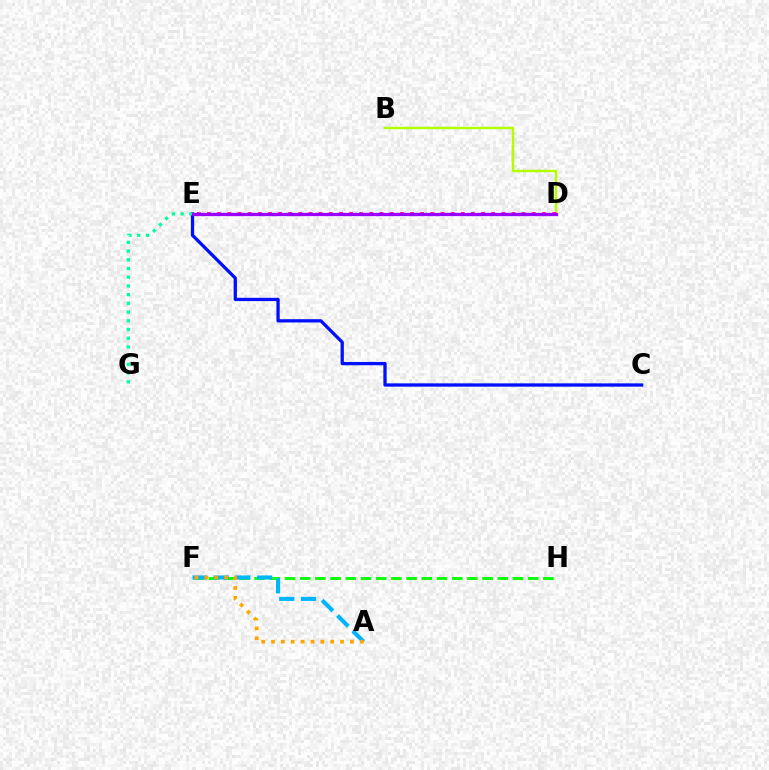{('C', 'E'): [{'color': '#0010ff', 'line_style': 'solid', 'thickness': 2.37}], ('B', 'D'): [{'color': '#b3ff00', 'line_style': 'solid', 'thickness': 1.78}], ('F', 'H'): [{'color': '#08ff00', 'line_style': 'dashed', 'thickness': 2.06}], ('D', 'E'): [{'color': '#ff00bd', 'line_style': 'dotted', 'thickness': 2.76}, {'color': '#ff0000', 'line_style': 'solid', 'thickness': 1.87}, {'color': '#9b00ff', 'line_style': 'solid', 'thickness': 2.34}], ('E', 'G'): [{'color': '#00ff9d', 'line_style': 'dotted', 'thickness': 2.37}], ('A', 'F'): [{'color': '#00b5ff', 'line_style': 'dashed', 'thickness': 2.95}, {'color': '#ffa500', 'line_style': 'dotted', 'thickness': 2.68}]}